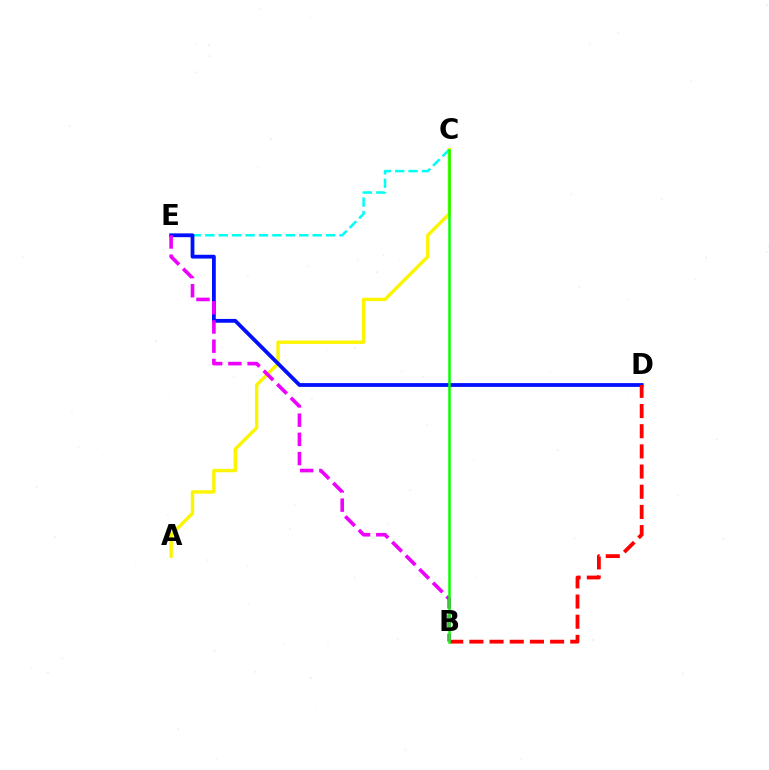{('A', 'C'): [{'color': '#fcf500', 'line_style': 'solid', 'thickness': 2.45}], ('C', 'E'): [{'color': '#00fff6', 'line_style': 'dashed', 'thickness': 1.82}], ('D', 'E'): [{'color': '#0010ff', 'line_style': 'solid', 'thickness': 2.73}], ('B', 'D'): [{'color': '#ff0000', 'line_style': 'dashed', 'thickness': 2.74}], ('B', 'E'): [{'color': '#ee00ff', 'line_style': 'dashed', 'thickness': 2.61}], ('B', 'C'): [{'color': '#08ff00', 'line_style': 'solid', 'thickness': 1.81}]}